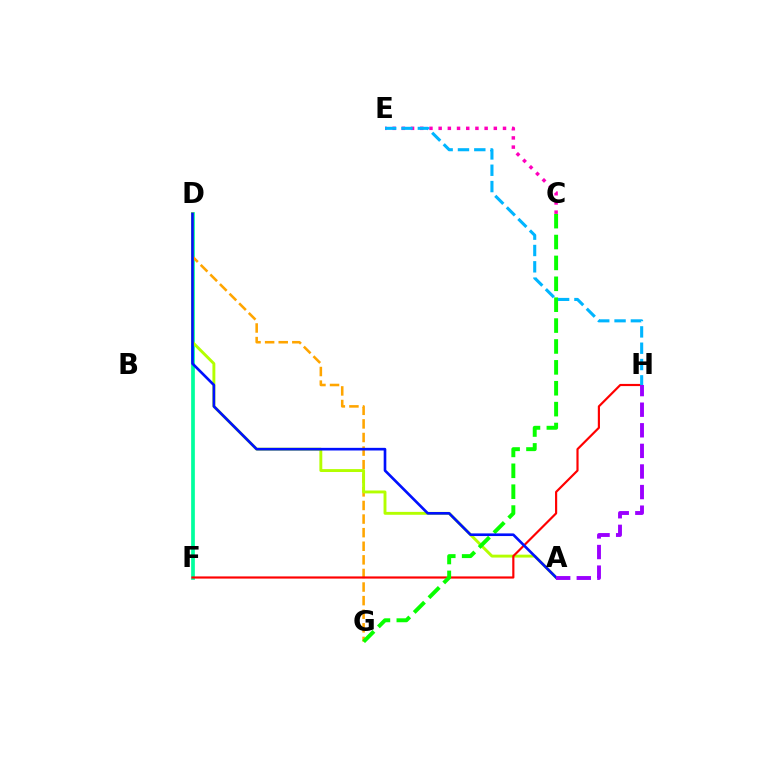{('D', 'F'): [{'color': '#00ff9d', 'line_style': 'solid', 'thickness': 2.67}], ('D', 'G'): [{'color': '#ffa500', 'line_style': 'dashed', 'thickness': 1.85}], ('A', 'D'): [{'color': '#b3ff00', 'line_style': 'solid', 'thickness': 2.09}, {'color': '#0010ff', 'line_style': 'solid', 'thickness': 1.91}], ('F', 'H'): [{'color': '#ff0000', 'line_style': 'solid', 'thickness': 1.56}], ('C', 'G'): [{'color': '#08ff00', 'line_style': 'dashed', 'thickness': 2.84}], ('C', 'E'): [{'color': '#ff00bd', 'line_style': 'dotted', 'thickness': 2.5}], ('A', 'H'): [{'color': '#9b00ff', 'line_style': 'dashed', 'thickness': 2.8}], ('E', 'H'): [{'color': '#00b5ff', 'line_style': 'dashed', 'thickness': 2.22}]}